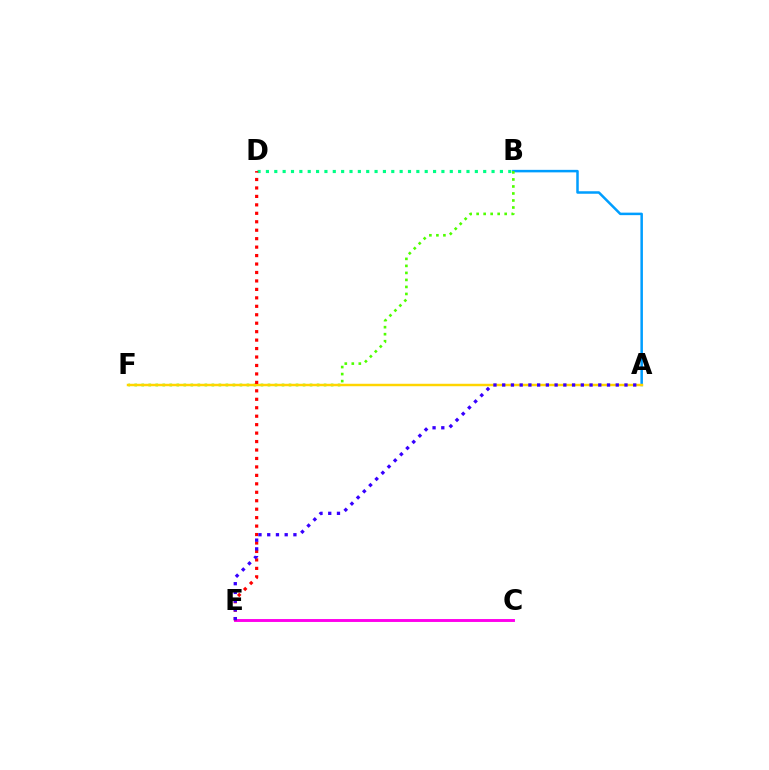{('B', 'D'): [{'color': '#00ff86', 'line_style': 'dotted', 'thickness': 2.27}], ('A', 'B'): [{'color': '#009eff', 'line_style': 'solid', 'thickness': 1.81}], ('B', 'F'): [{'color': '#4fff00', 'line_style': 'dotted', 'thickness': 1.91}], ('A', 'F'): [{'color': '#ffd500', 'line_style': 'solid', 'thickness': 1.77}], ('C', 'E'): [{'color': '#ff00ed', 'line_style': 'solid', 'thickness': 2.1}], ('D', 'E'): [{'color': '#ff0000', 'line_style': 'dotted', 'thickness': 2.3}], ('A', 'E'): [{'color': '#3700ff', 'line_style': 'dotted', 'thickness': 2.37}]}